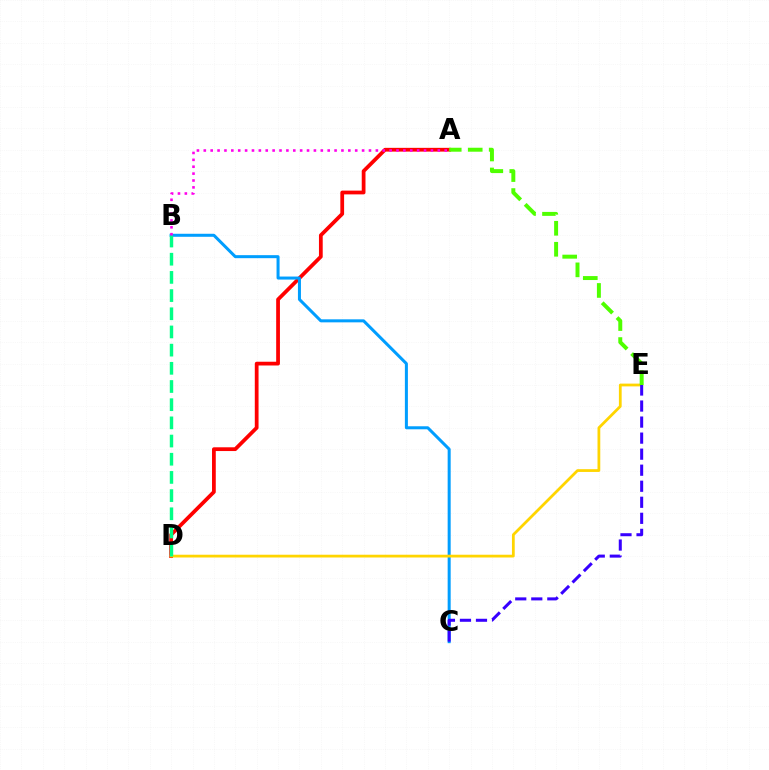{('A', 'D'): [{'color': '#ff0000', 'line_style': 'solid', 'thickness': 2.71}], ('B', 'C'): [{'color': '#009eff', 'line_style': 'solid', 'thickness': 2.17}], ('D', 'E'): [{'color': '#ffd500', 'line_style': 'solid', 'thickness': 1.99}], ('C', 'E'): [{'color': '#3700ff', 'line_style': 'dashed', 'thickness': 2.18}], ('A', 'E'): [{'color': '#4fff00', 'line_style': 'dashed', 'thickness': 2.85}], ('B', 'D'): [{'color': '#00ff86', 'line_style': 'dashed', 'thickness': 2.47}], ('A', 'B'): [{'color': '#ff00ed', 'line_style': 'dotted', 'thickness': 1.87}]}